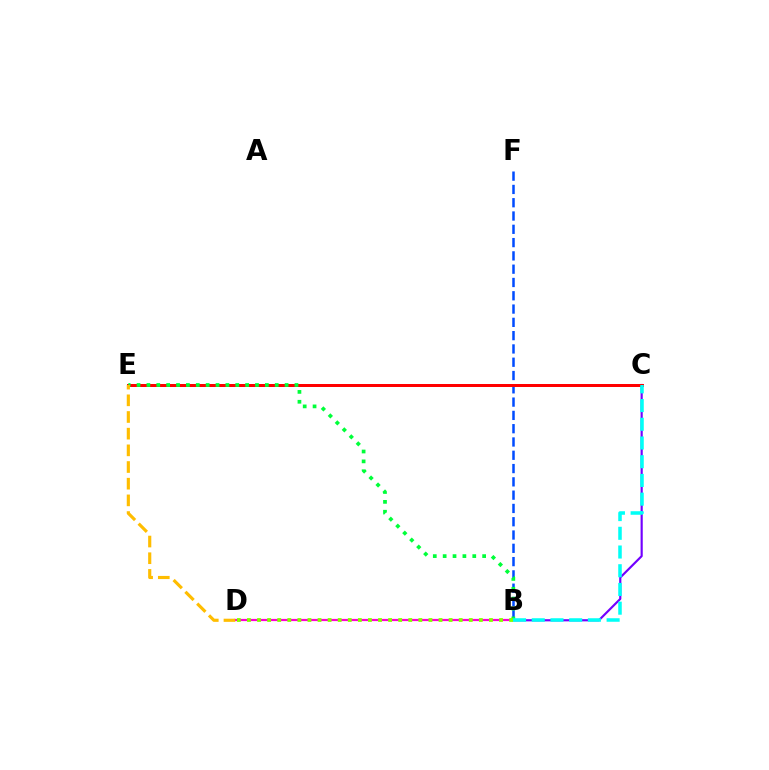{('B', 'D'): [{'color': '#ff00cf', 'line_style': 'solid', 'thickness': 1.59}, {'color': '#84ff00', 'line_style': 'dotted', 'thickness': 2.74}], ('B', 'F'): [{'color': '#004bff', 'line_style': 'dashed', 'thickness': 1.81}], ('B', 'C'): [{'color': '#7200ff', 'line_style': 'solid', 'thickness': 1.56}, {'color': '#00fff6', 'line_style': 'dashed', 'thickness': 2.54}], ('C', 'E'): [{'color': '#ff0000', 'line_style': 'solid', 'thickness': 2.16}], ('B', 'E'): [{'color': '#00ff39', 'line_style': 'dotted', 'thickness': 2.68}], ('D', 'E'): [{'color': '#ffbd00', 'line_style': 'dashed', 'thickness': 2.27}]}